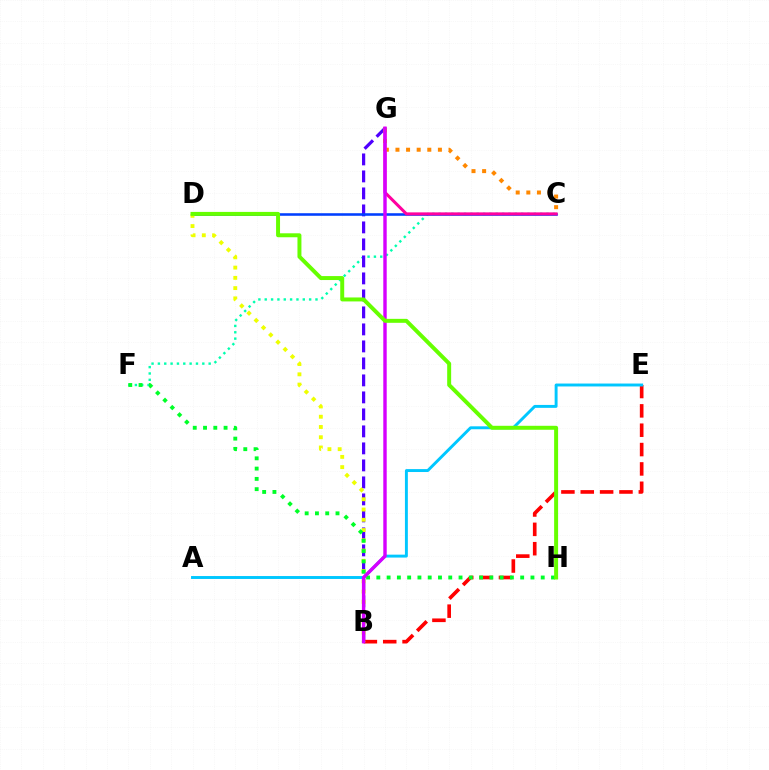{('C', 'F'): [{'color': '#00ffaf', 'line_style': 'dotted', 'thickness': 1.72}], ('B', 'G'): [{'color': '#4f00ff', 'line_style': 'dashed', 'thickness': 2.31}, {'color': '#d600ff', 'line_style': 'solid', 'thickness': 2.46}], ('B', 'E'): [{'color': '#ff0000', 'line_style': 'dashed', 'thickness': 2.63}], ('C', 'D'): [{'color': '#003fff', 'line_style': 'solid', 'thickness': 1.85}], ('A', 'E'): [{'color': '#00c7ff', 'line_style': 'solid', 'thickness': 2.1}], ('B', 'D'): [{'color': '#eeff00', 'line_style': 'dotted', 'thickness': 2.79}], ('C', 'G'): [{'color': '#ff00a0', 'line_style': 'solid', 'thickness': 2.18}, {'color': '#ff8800', 'line_style': 'dotted', 'thickness': 2.88}], ('F', 'H'): [{'color': '#00ff27', 'line_style': 'dotted', 'thickness': 2.79}], ('D', 'H'): [{'color': '#66ff00', 'line_style': 'solid', 'thickness': 2.85}]}